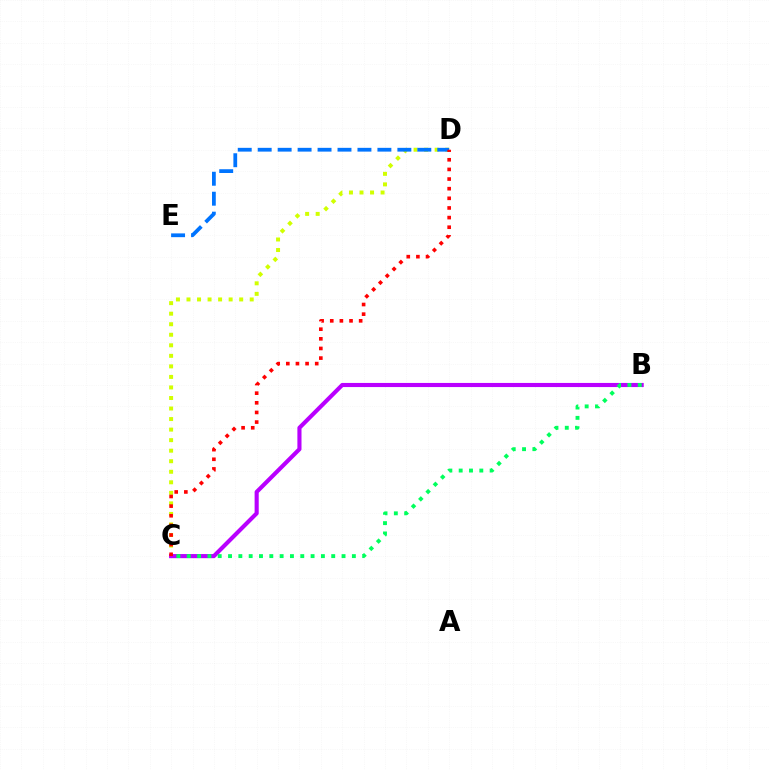{('C', 'D'): [{'color': '#d1ff00', 'line_style': 'dotted', 'thickness': 2.86}, {'color': '#ff0000', 'line_style': 'dotted', 'thickness': 2.62}], ('B', 'C'): [{'color': '#b900ff', 'line_style': 'solid', 'thickness': 2.96}, {'color': '#00ff5c', 'line_style': 'dotted', 'thickness': 2.8}], ('D', 'E'): [{'color': '#0074ff', 'line_style': 'dashed', 'thickness': 2.71}]}